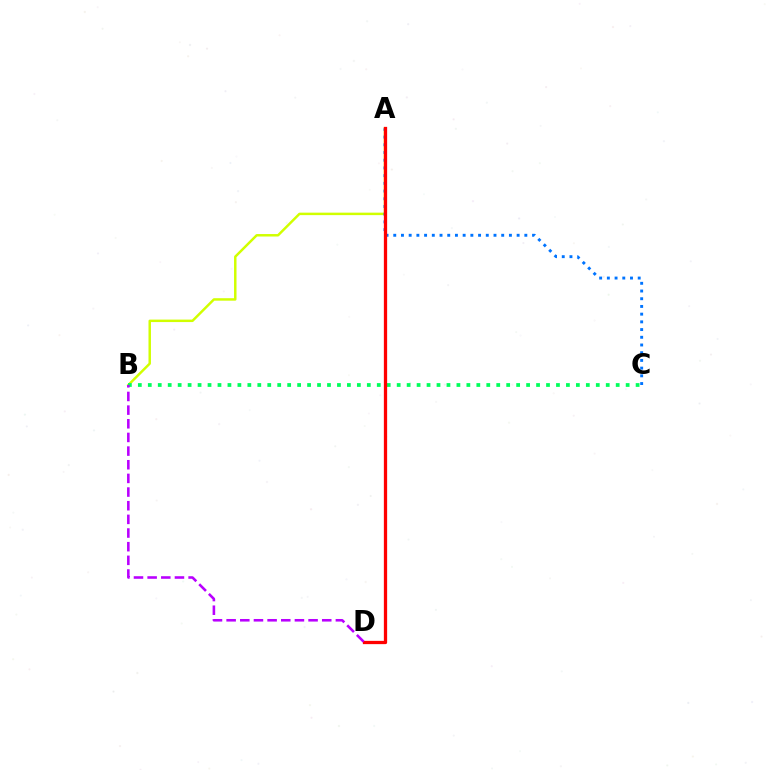{('A', 'B'): [{'color': '#d1ff00', 'line_style': 'solid', 'thickness': 1.78}], ('A', 'C'): [{'color': '#0074ff', 'line_style': 'dotted', 'thickness': 2.1}], ('B', 'C'): [{'color': '#00ff5c', 'line_style': 'dotted', 'thickness': 2.7}], ('A', 'D'): [{'color': '#ff0000', 'line_style': 'solid', 'thickness': 2.36}], ('B', 'D'): [{'color': '#b900ff', 'line_style': 'dashed', 'thickness': 1.86}]}